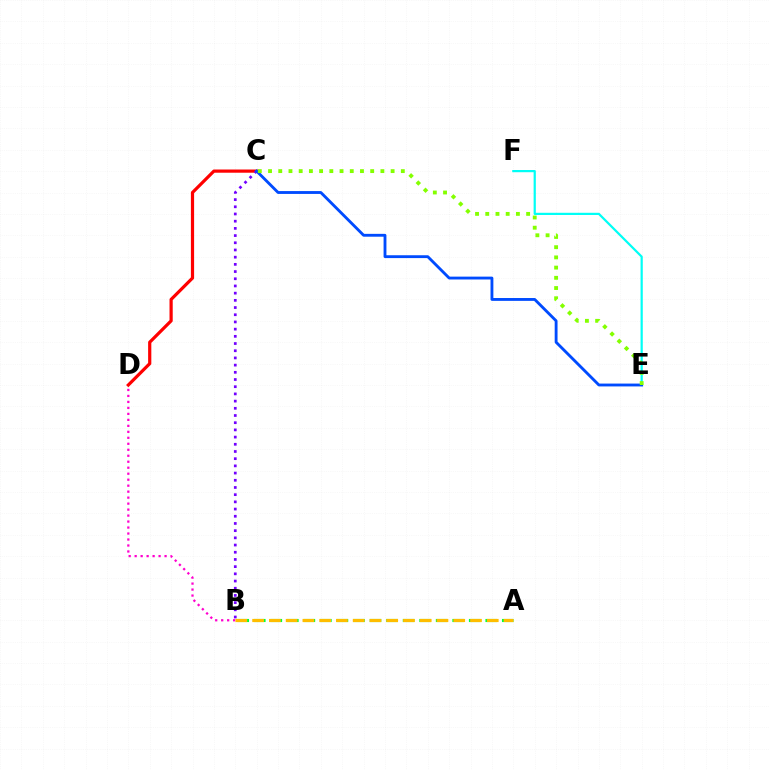{('B', 'D'): [{'color': '#ff00cf', 'line_style': 'dotted', 'thickness': 1.63}], ('A', 'B'): [{'color': '#00ff39', 'line_style': 'dashed', 'thickness': 2.25}, {'color': '#ffbd00', 'line_style': 'dashed', 'thickness': 2.28}], ('C', 'D'): [{'color': '#ff0000', 'line_style': 'solid', 'thickness': 2.31}], ('B', 'C'): [{'color': '#7200ff', 'line_style': 'dotted', 'thickness': 1.96}], ('E', 'F'): [{'color': '#00fff6', 'line_style': 'solid', 'thickness': 1.59}], ('C', 'E'): [{'color': '#004bff', 'line_style': 'solid', 'thickness': 2.05}, {'color': '#84ff00', 'line_style': 'dotted', 'thickness': 2.78}]}